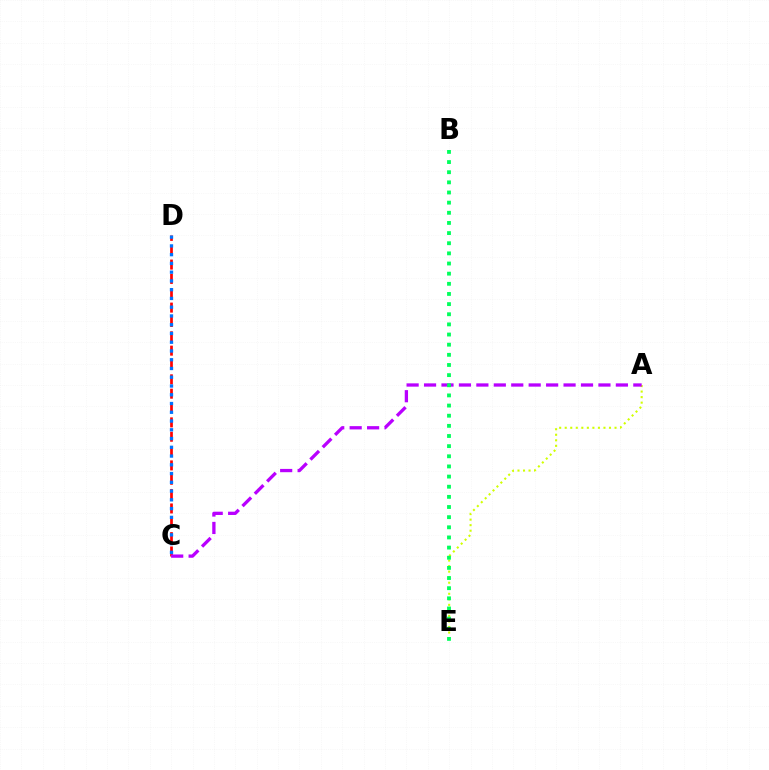{('C', 'D'): [{'color': '#ff0000', 'line_style': 'dashed', 'thickness': 1.95}, {'color': '#0074ff', 'line_style': 'dotted', 'thickness': 2.38}], ('A', 'E'): [{'color': '#d1ff00', 'line_style': 'dotted', 'thickness': 1.5}], ('A', 'C'): [{'color': '#b900ff', 'line_style': 'dashed', 'thickness': 2.37}], ('B', 'E'): [{'color': '#00ff5c', 'line_style': 'dotted', 'thickness': 2.76}]}